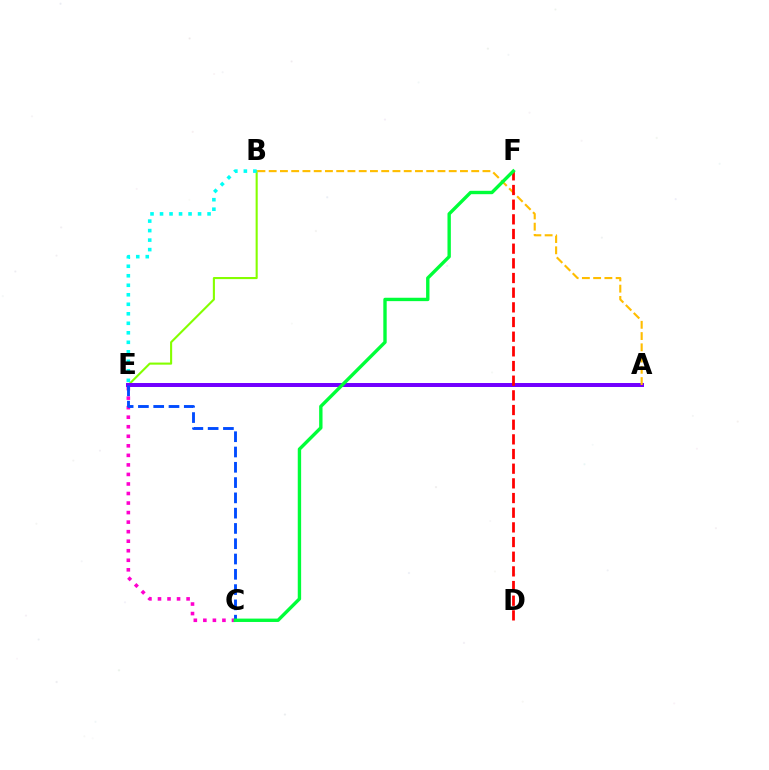{('B', 'E'): [{'color': '#84ff00', 'line_style': 'solid', 'thickness': 1.51}, {'color': '#00fff6', 'line_style': 'dotted', 'thickness': 2.58}], ('A', 'E'): [{'color': '#7200ff', 'line_style': 'solid', 'thickness': 2.86}], ('A', 'B'): [{'color': '#ffbd00', 'line_style': 'dashed', 'thickness': 1.53}], ('C', 'E'): [{'color': '#ff00cf', 'line_style': 'dotted', 'thickness': 2.59}, {'color': '#004bff', 'line_style': 'dashed', 'thickness': 2.08}], ('D', 'F'): [{'color': '#ff0000', 'line_style': 'dashed', 'thickness': 1.99}], ('C', 'F'): [{'color': '#00ff39', 'line_style': 'solid', 'thickness': 2.43}]}